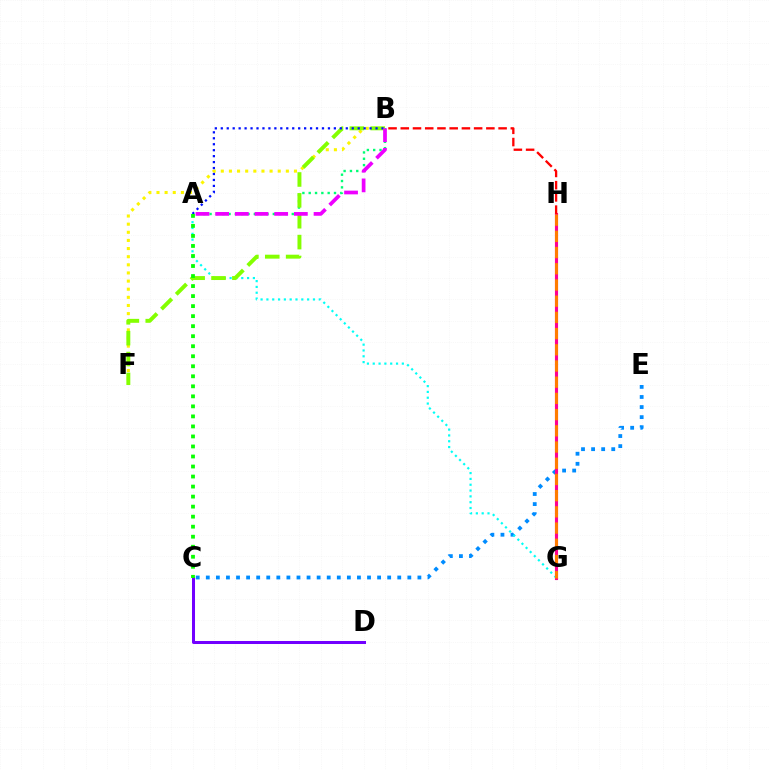{('C', 'E'): [{'color': '#008cff', 'line_style': 'dotted', 'thickness': 2.74}], ('B', 'F'): [{'color': '#fcf500', 'line_style': 'dotted', 'thickness': 2.21}, {'color': '#84ff00', 'line_style': 'dashed', 'thickness': 2.84}], ('G', 'H'): [{'color': '#ff0094', 'line_style': 'solid', 'thickness': 2.24}, {'color': '#ff7c00', 'line_style': 'dashed', 'thickness': 2.2}], ('A', 'G'): [{'color': '#00fff6', 'line_style': 'dotted', 'thickness': 1.58}], ('A', 'B'): [{'color': '#00ff74', 'line_style': 'dotted', 'thickness': 1.72}, {'color': '#0010ff', 'line_style': 'dotted', 'thickness': 1.62}, {'color': '#ee00ff', 'line_style': 'dashed', 'thickness': 2.67}], ('B', 'H'): [{'color': '#ff0000', 'line_style': 'dashed', 'thickness': 1.66}], ('C', 'D'): [{'color': '#7200ff', 'line_style': 'solid', 'thickness': 2.17}], ('A', 'C'): [{'color': '#08ff00', 'line_style': 'dotted', 'thickness': 2.72}]}